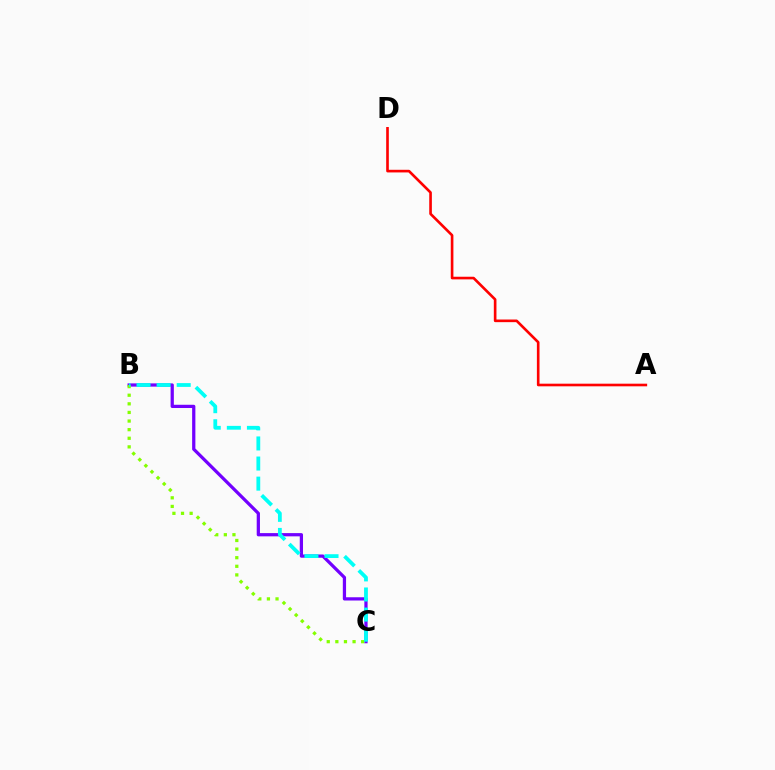{('A', 'D'): [{'color': '#ff0000', 'line_style': 'solid', 'thickness': 1.9}], ('B', 'C'): [{'color': '#7200ff', 'line_style': 'solid', 'thickness': 2.34}, {'color': '#84ff00', 'line_style': 'dotted', 'thickness': 2.34}, {'color': '#00fff6', 'line_style': 'dashed', 'thickness': 2.73}]}